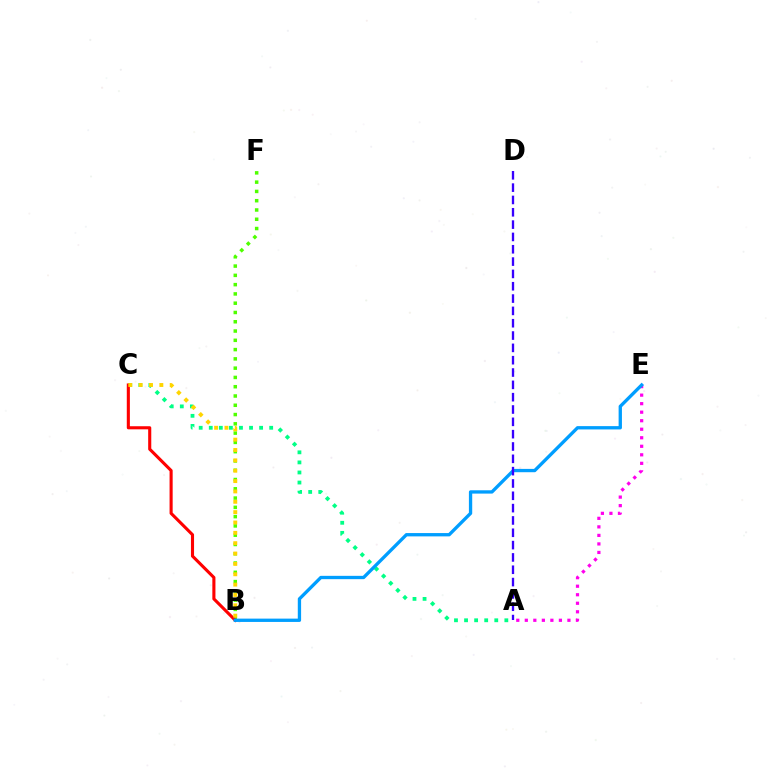{('B', 'F'): [{'color': '#4fff00', 'line_style': 'dotted', 'thickness': 2.52}], ('A', 'C'): [{'color': '#00ff86', 'line_style': 'dotted', 'thickness': 2.74}], ('B', 'C'): [{'color': '#ff0000', 'line_style': 'solid', 'thickness': 2.23}, {'color': '#ffd500', 'line_style': 'dotted', 'thickness': 2.81}], ('A', 'E'): [{'color': '#ff00ed', 'line_style': 'dotted', 'thickness': 2.32}], ('B', 'E'): [{'color': '#009eff', 'line_style': 'solid', 'thickness': 2.39}], ('A', 'D'): [{'color': '#3700ff', 'line_style': 'dashed', 'thickness': 1.67}]}